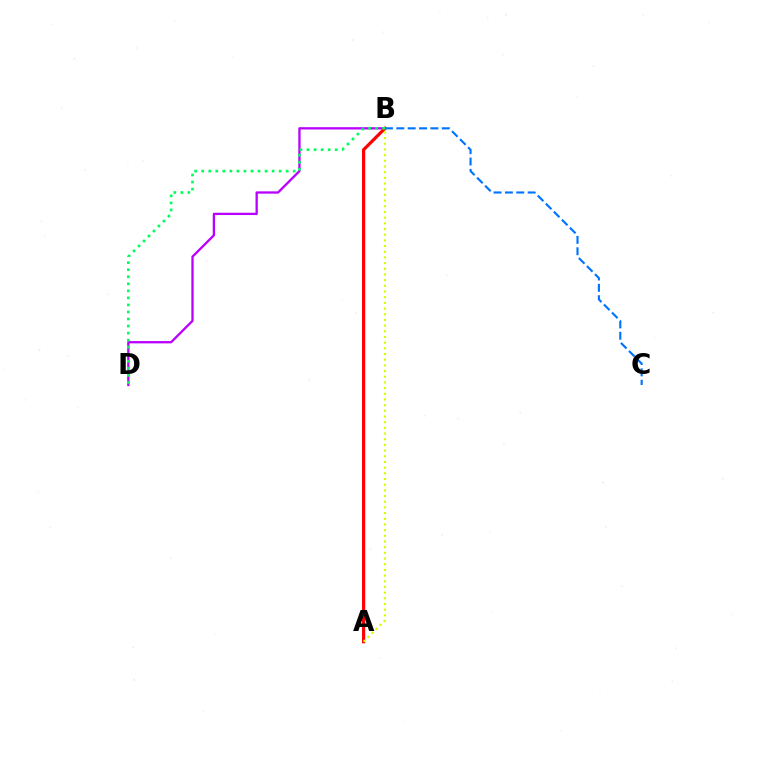{('B', 'D'): [{'color': '#b900ff', 'line_style': 'solid', 'thickness': 1.66}, {'color': '#00ff5c', 'line_style': 'dotted', 'thickness': 1.91}], ('A', 'B'): [{'color': '#ff0000', 'line_style': 'solid', 'thickness': 2.29}, {'color': '#d1ff00', 'line_style': 'dotted', 'thickness': 1.54}], ('B', 'C'): [{'color': '#0074ff', 'line_style': 'dashed', 'thickness': 1.54}]}